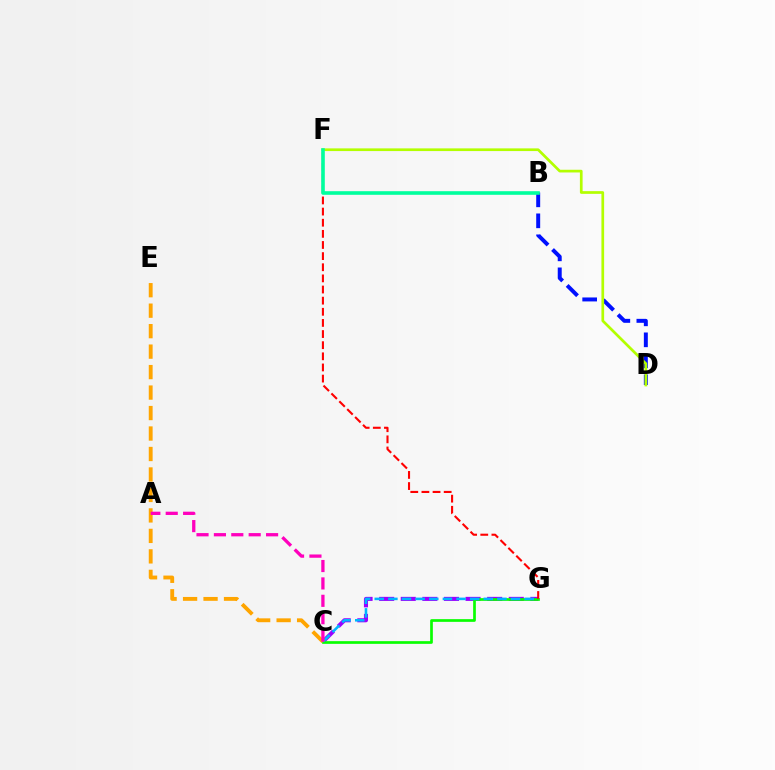{('C', 'G'): [{'color': '#9b00ff', 'line_style': 'dashed', 'thickness': 2.93}, {'color': '#08ff00', 'line_style': 'solid', 'thickness': 1.94}, {'color': '#00b5ff', 'line_style': 'dashed', 'thickness': 1.85}], ('B', 'D'): [{'color': '#0010ff', 'line_style': 'dashed', 'thickness': 2.85}], ('F', 'G'): [{'color': '#ff0000', 'line_style': 'dashed', 'thickness': 1.51}], ('D', 'F'): [{'color': '#b3ff00', 'line_style': 'solid', 'thickness': 1.94}], ('C', 'E'): [{'color': '#ffa500', 'line_style': 'dashed', 'thickness': 2.78}], ('A', 'C'): [{'color': '#ff00bd', 'line_style': 'dashed', 'thickness': 2.36}], ('B', 'F'): [{'color': '#00ff9d', 'line_style': 'solid', 'thickness': 2.59}]}